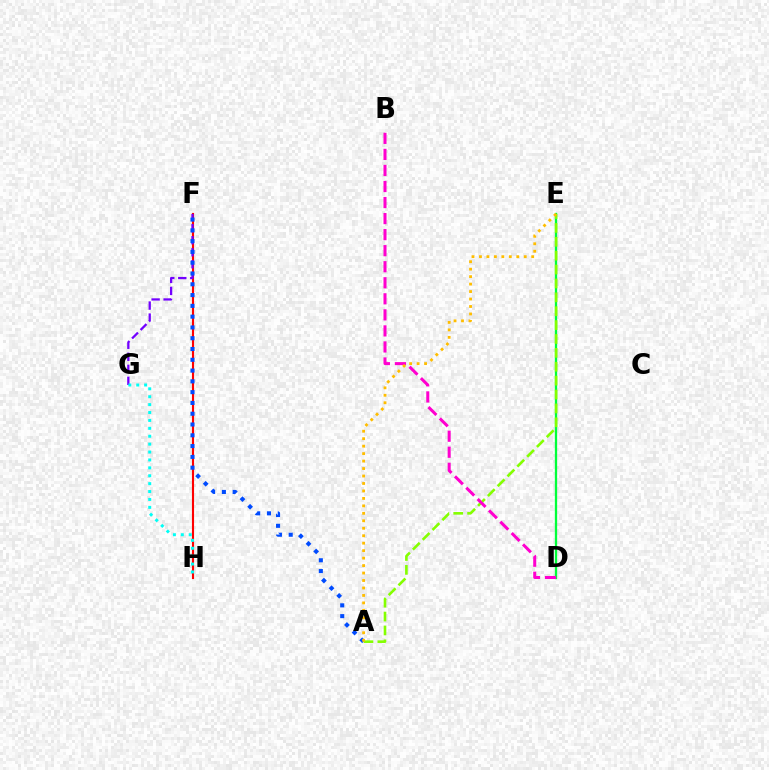{('D', 'E'): [{'color': '#00ff39', 'line_style': 'solid', 'thickness': 1.66}], ('F', 'H'): [{'color': '#ff0000', 'line_style': 'solid', 'thickness': 1.53}], ('F', 'G'): [{'color': '#7200ff', 'line_style': 'dashed', 'thickness': 1.63}], ('A', 'F'): [{'color': '#004bff', 'line_style': 'dotted', 'thickness': 2.93}], ('A', 'E'): [{'color': '#84ff00', 'line_style': 'dashed', 'thickness': 1.89}, {'color': '#ffbd00', 'line_style': 'dotted', 'thickness': 2.03}], ('G', 'H'): [{'color': '#00fff6', 'line_style': 'dotted', 'thickness': 2.15}], ('B', 'D'): [{'color': '#ff00cf', 'line_style': 'dashed', 'thickness': 2.18}]}